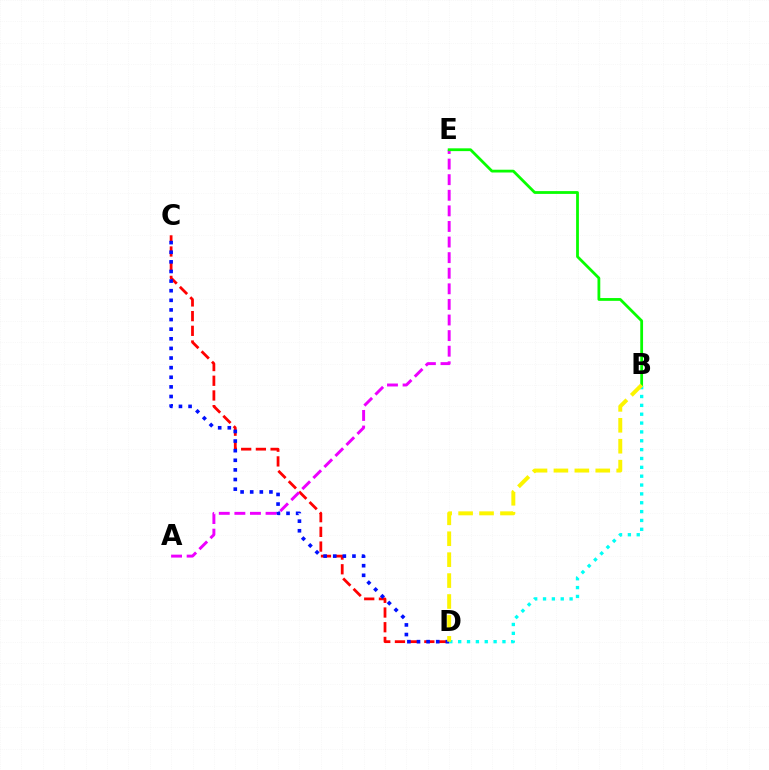{('C', 'D'): [{'color': '#ff0000', 'line_style': 'dashed', 'thickness': 2.0}, {'color': '#0010ff', 'line_style': 'dotted', 'thickness': 2.61}], ('A', 'E'): [{'color': '#ee00ff', 'line_style': 'dashed', 'thickness': 2.12}], ('B', 'E'): [{'color': '#08ff00', 'line_style': 'solid', 'thickness': 2.01}], ('B', 'D'): [{'color': '#00fff6', 'line_style': 'dotted', 'thickness': 2.41}, {'color': '#fcf500', 'line_style': 'dashed', 'thickness': 2.84}]}